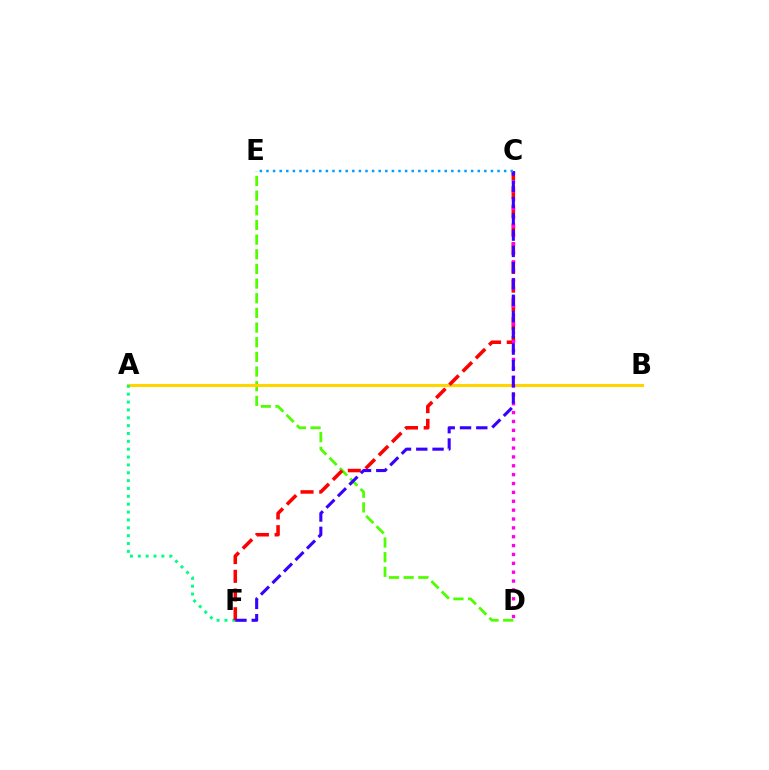{('D', 'E'): [{'color': '#4fff00', 'line_style': 'dashed', 'thickness': 1.99}], ('A', 'B'): [{'color': '#ffd500', 'line_style': 'solid', 'thickness': 2.24}], ('A', 'F'): [{'color': '#00ff86', 'line_style': 'dotted', 'thickness': 2.14}], ('C', 'F'): [{'color': '#ff0000', 'line_style': 'dashed', 'thickness': 2.54}, {'color': '#3700ff', 'line_style': 'dashed', 'thickness': 2.21}], ('C', 'D'): [{'color': '#ff00ed', 'line_style': 'dotted', 'thickness': 2.41}], ('C', 'E'): [{'color': '#009eff', 'line_style': 'dotted', 'thickness': 1.79}]}